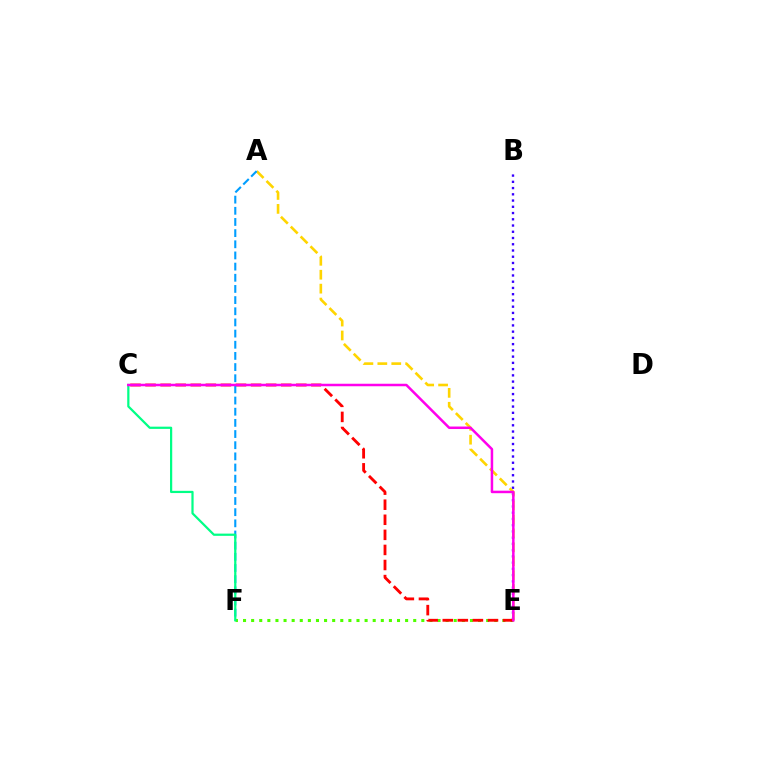{('B', 'E'): [{'color': '#3700ff', 'line_style': 'dotted', 'thickness': 1.7}], ('E', 'F'): [{'color': '#4fff00', 'line_style': 'dotted', 'thickness': 2.2}], ('A', 'E'): [{'color': '#ffd500', 'line_style': 'dashed', 'thickness': 1.89}], ('C', 'E'): [{'color': '#ff0000', 'line_style': 'dashed', 'thickness': 2.05}, {'color': '#ff00ed', 'line_style': 'solid', 'thickness': 1.81}], ('A', 'F'): [{'color': '#009eff', 'line_style': 'dashed', 'thickness': 1.52}], ('C', 'F'): [{'color': '#00ff86', 'line_style': 'solid', 'thickness': 1.6}]}